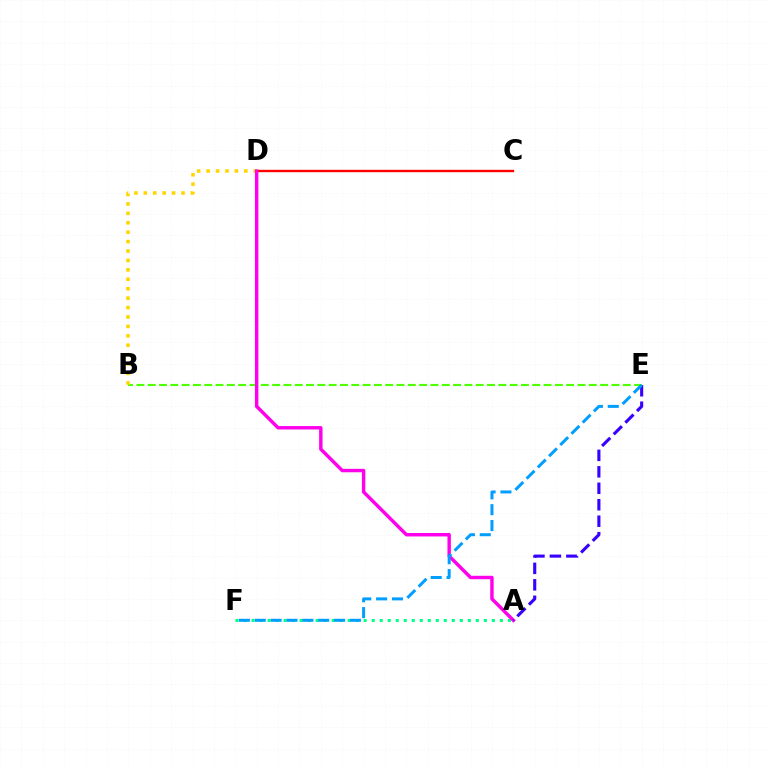{('B', 'E'): [{'color': '#4fff00', 'line_style': 'dashed', 'thickness': 1.54}], ('C', 'D'): [{'color': '#ff0000', 'line_style': 'solid', 'thickness': 1.7}], ('B', 'D'): [{'color': '#ffd500', 'line_style': 'dotted', 'thickness': 2.56}], ('A', 'F'): [{'color': '#00ff86', 'line_style': 'dotted', 'thickness': 2.18}], ('A', 'D'): [{'color': '#ff00ed', 'line_style': 'solid', 'thickness': 2.47}], ('A', 'E'): [{'color': '#3700ff', 'line_style': 'dashed', 'thickness': 2.24}], ('E', 'F'): [{'color': '#009eff', 'line_style': 'dashed', 'thickness': 2.15}]}